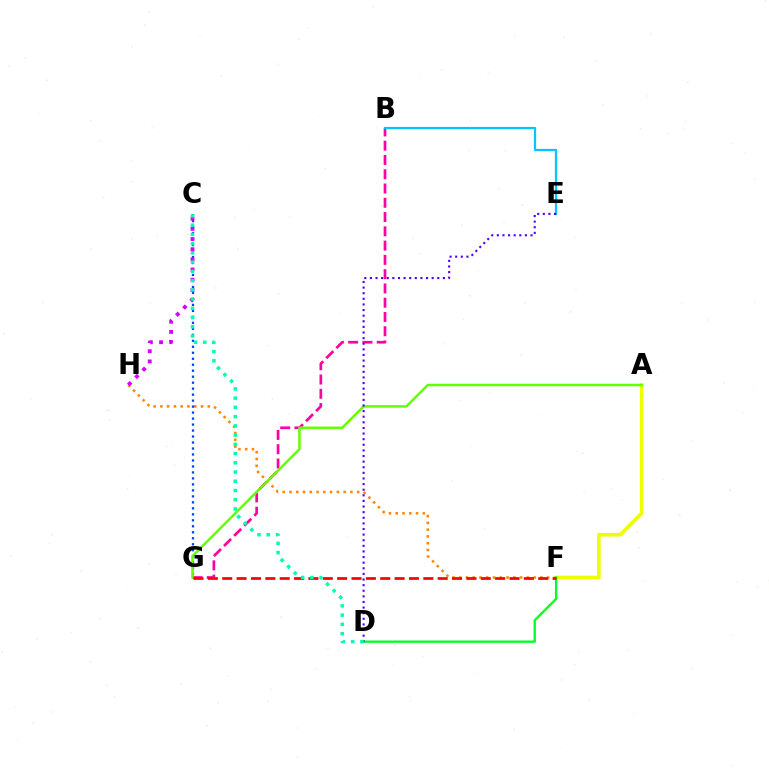{('F', 'H'): [{'color': '#ff8800', 'line_style': 'dotted', 'thickness': 1.84}], ('A', 'F'): [{'color': '#eeff00', 'line_style': 'solid', 'thickness': 2.57}], ('D', 'F'): [{'color': '#00ff27', 'line_style': 'solid', 'thickness': 1.68}], ('B', 'G'): [{'color': '#ff00a0', 'line_style': 'dashed', 'thickness': 1.94}], ('C', 'G'): [{'color': '#003fff', 'line_style': 'dotted', 'thickness': 1.63}], ('A', 'G'): [{'color': '#66ff00', 'line_style': 'solid', 'thickness': 1.81}], ('B', 'E'): [{'color': '#00c7ff', 'line_style': 'solid', 'thickness': 1.61}], ('D', 'E'): [{'color': '#4f00ff', 'line_style': 'dotted', 'thickness': 1.53}], ('F', 'G'): [{'color': '#ff0000', 'line_style': 'dashed', 'thickness': 1.95}], ('C', 'H'): [{'color': '#d600ff', 'line_style': 'dotted', 'thickness': 2.76}], ('C', 'D'): [{'color': '#00ffaf', 'line_style': 'dotted', 'thickness': 2.51}]}